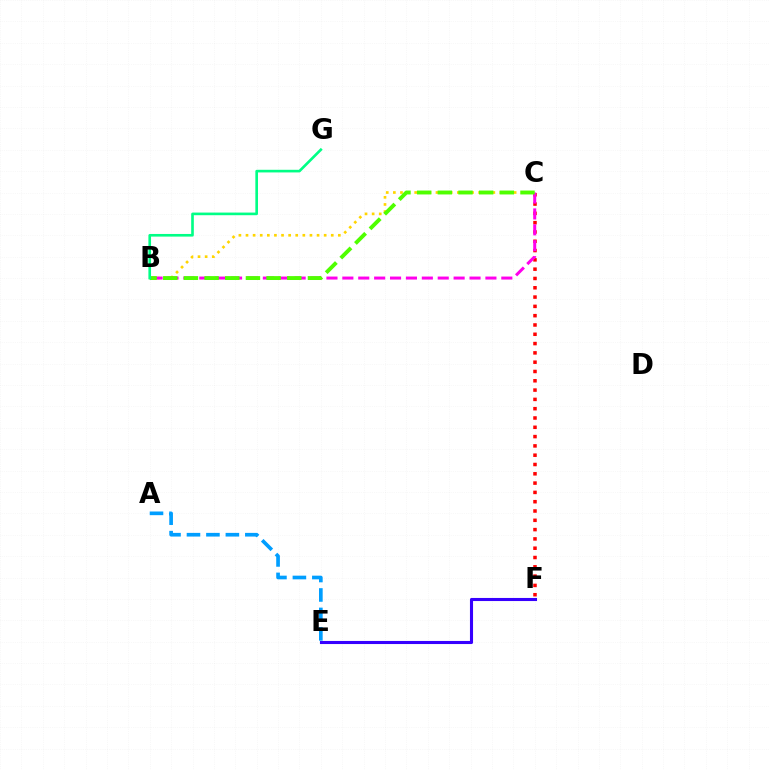{('C', 'F'): [{'color': '#ff0000', 'line_style': 'dotted', 'thickness': 2.53}], ('B', 'C'): [{'color': '#ffd500', 'line_style': 'dotted', 'thickness': 1.93}, {'color': '#ff00ed', 'line_style': 'dashed', 'thickness': 2.16}, {'color': '#4fff00', 'line_style': 'dashed', 'thickness': 2.81}], ('A', 'E'): [{'color': '#009eff', 'line_style': 'dashed', 'thickness': 2.64}], ('E', 'F'): [{'color': '#3700ff', 'line_style': 'solid', 'thickness': 2.22}], ('B', 'G'): [{'color': '#00ff86', 'line_style': 'solid', 'thickness': 1.9}]}